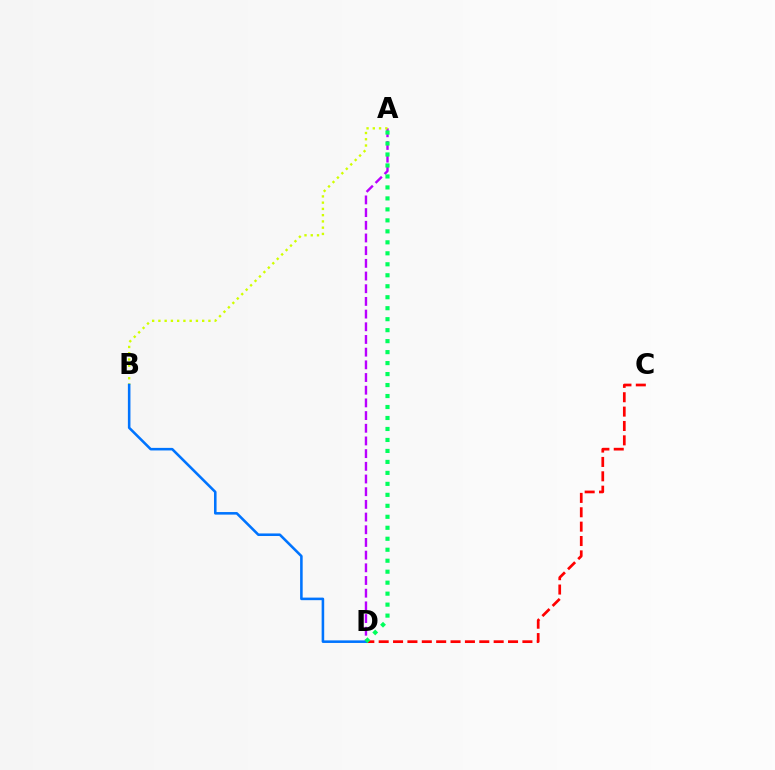{('C', 'D'): [{'color': '#ff0000', 'line_style': 'dashed', 'thickness': 1.95}], ('A', 'D'): [{'color': '#b900ff', 'line_style': 'dashed', 'thickness': 1.72}, {'color': '#00ff5c', 'line_style': 'dotted', 'thickness': 2.98}], ('A', 'B'): [{'color': '#d1ff00', 'line_style': 'dotted', 'thickness': 1.7}], ('B', 'D'): [{'color': '#0074ff', 'line_style': 'solid', 'thickness': 1.85}]}